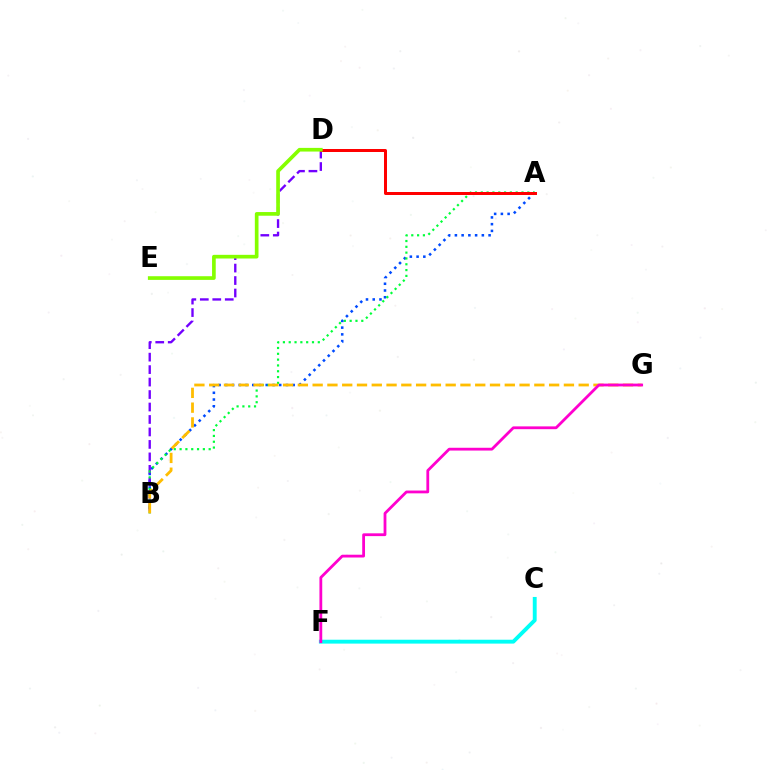{('A', 'B'): [{'color': '#004bff', 'line_style': 'dotted', 'thickness': 1.83}, {'color': '#00ff39', 'line_style': 'dotted', 'thickness': 1.58}], ('C', 'F'): [{'color': '#00fff6', 'line_style': 'solid', 'thickness': 2.79}], ('B', 'D'): [{'color': '#7200ff', 'line_style': 'dashed', 'thickness': 1.69}], ('A', 'D'): [{'color': '#ff0000', 'line_style': 'solid', 'thickness': 2.16}], ('B', 'G'): [{'color': '#ffbd00', 'line_style': 'dashed', 'thickness': 2.01}], ('F', 'G'): [{'color': '#ff00cf', 'line_style': 'solid', 'thickness': 2.01}], ('D', 'E'): [{'color': '#84ff00', 'line_style': 'solid', 'thickness': 2.64}]}